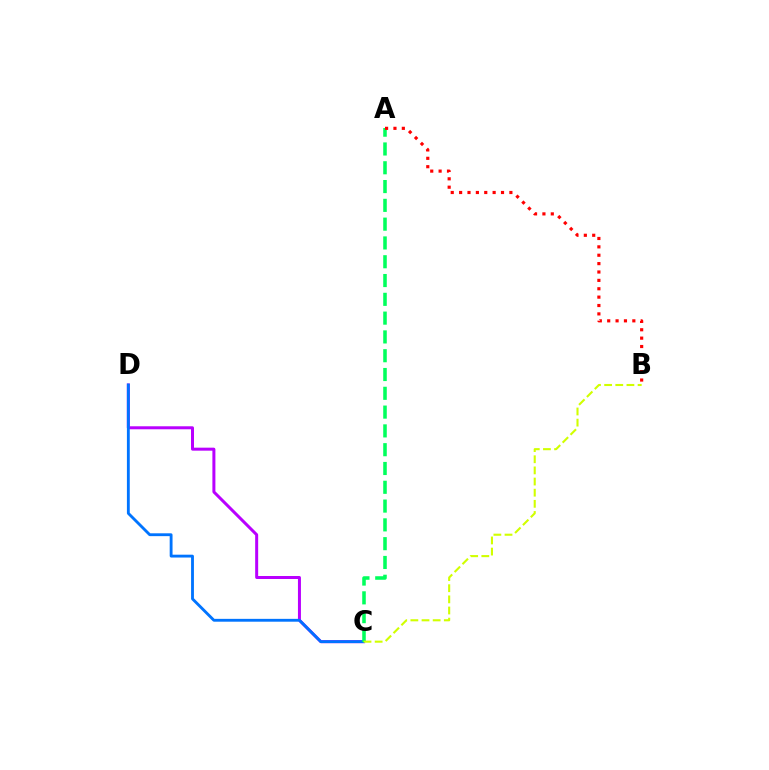{('C', 'D'): [{'color': '#b900ff', 'line_style': 'solid', 'thickness': 2.16}, {'color': '#0074ff', 'line_style': 'solid', 'thickness': 2.05}], ('A', 'C'): [{'color': '#00ff5c', 'line_style': 'dashed', 'thickness': 2.55}], ('B', 'C'): [{'color': '#d1ff00', 'line_style': 'dashed', 'thickness': 1.51}], ('A', 'B'): [{'color': '#ff0000', 'line_style': 'dotted', 'thickness': 2.28}]}